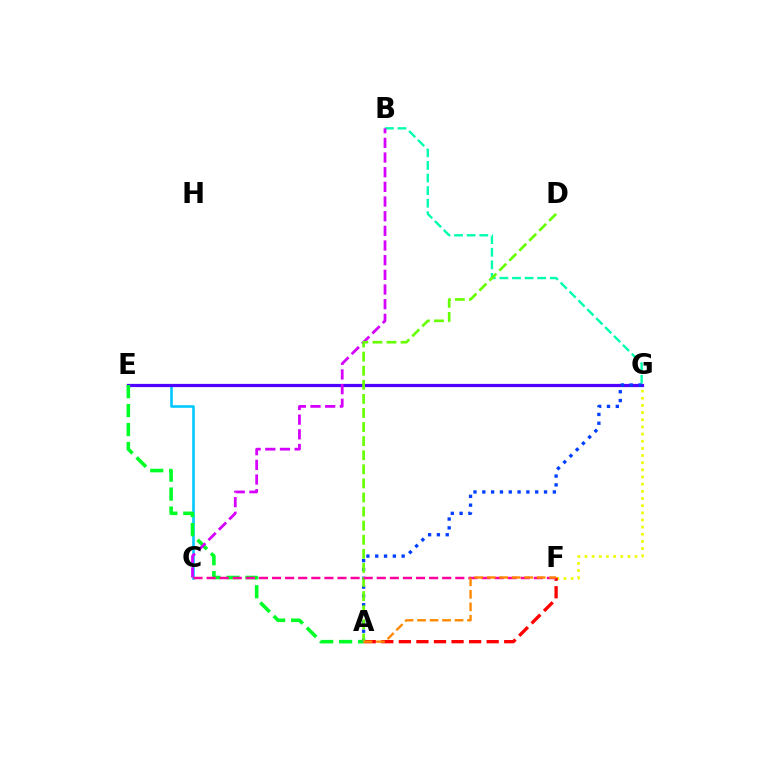{('C', 'E'): [{'color': '#00c7ff', 'line_style': 'solid', 'thickness': 1.87}], ('F', 'G'): [{'color': '#eeff00', 'line_style': 'dotted', 'thickness': 1.95}], ('A', 'F'): [{'color': '#ff0000', 'line_style': 'dashed', 'thickness': 2.39}, {'color': '#ff8800', 'line_style': 'dashed', 'thickness': 1.7}], ('E', 'G'): [{'color': '#4f00ff', 'line_style': 'solid', 'thickness': 2.31}], ('A', 'E'): [{'color': '#00ff27', 'line_style': 'dashed', 'thickness': 2.58}], ('B', 'G'): [{'color': '#00ffaf', 'line_style': 'dashed', 'thickness': 1.71}], ('A', 'G'): [{'color': '#003fff', 'line_style': 'dotted', 'thickness': 2.4}], ('B', 'C'): [{'color': '#d600ff', 'line_style': 'dashed', 'thickness': 1.99}], ('A', 'D'): [{'color': '#66ff00', 'line_style': 'dashed', 'thickness': 1.91}], ('C', 'F'): [{'color': '#ff00a0', 'line_style': 'dashed', 'thickness': 1.78}]}